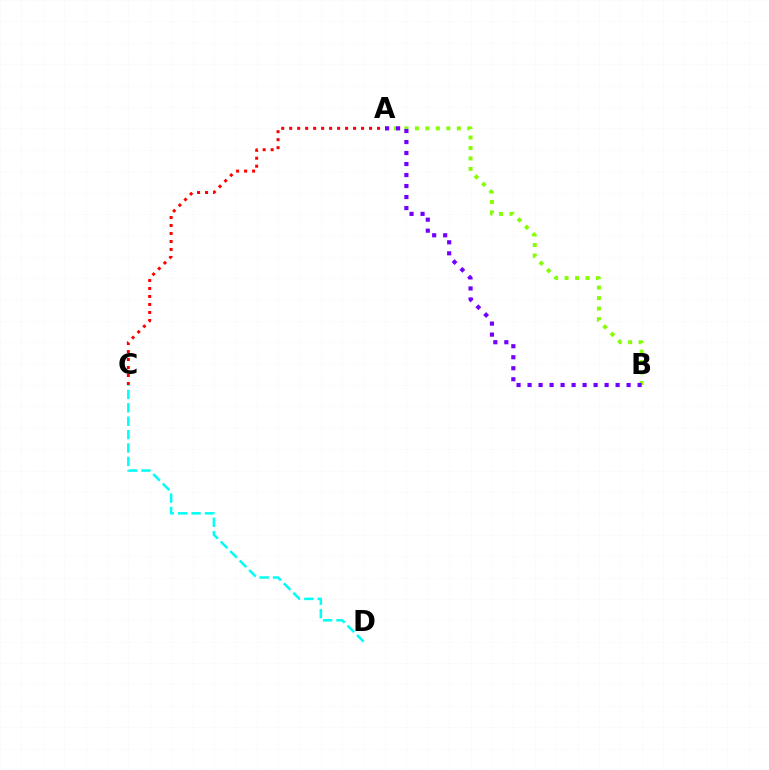{('A', 'B'): [{'color': '#84ff00', 'line_style': 'dotted', 'thickness': 2.85}, {'color': '#7200ff', 'line_style': 'dotted', 'thickness': 2.99}], ('A', 'C'): [{'color': '#ff0000', 'line_style': 'dotted', 'thickness': 2.17}], ('C', 'D'): [{'color': '#00fff6', 'line_style': 'dashed', 'thickness': 1.82}]}